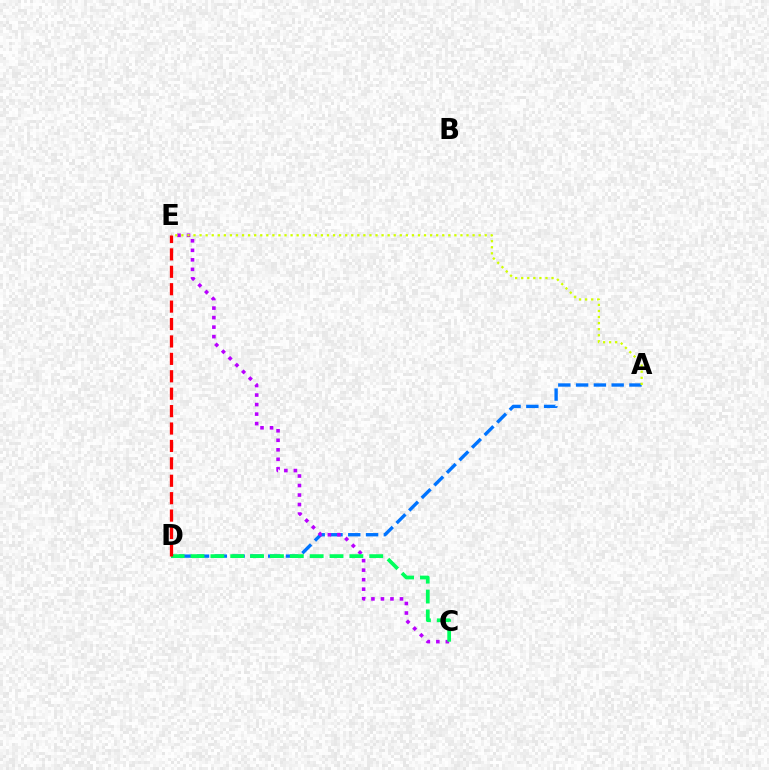{('A', 'D'): [{'color': '#0074ff', 'line_style': 'dashed', 'thickness': 2.42}], ('C', 'E'): [{'color': '#b900ff', 'line_style': 'dotted', 'thickness': 2.59}], ('C', 'D'): [{'color': '#00ff5c', 'line_style': 'dashed', 'thickness': 2.7}], ('A', 'E'): [{'color': '#d1ff00', 'line_style': 'dotted', 'thickness': 1.65}], ('D', 'E'): [{'color': '#ff0000', 'line_style': 'dashed', 'thickness': 2.37}]}